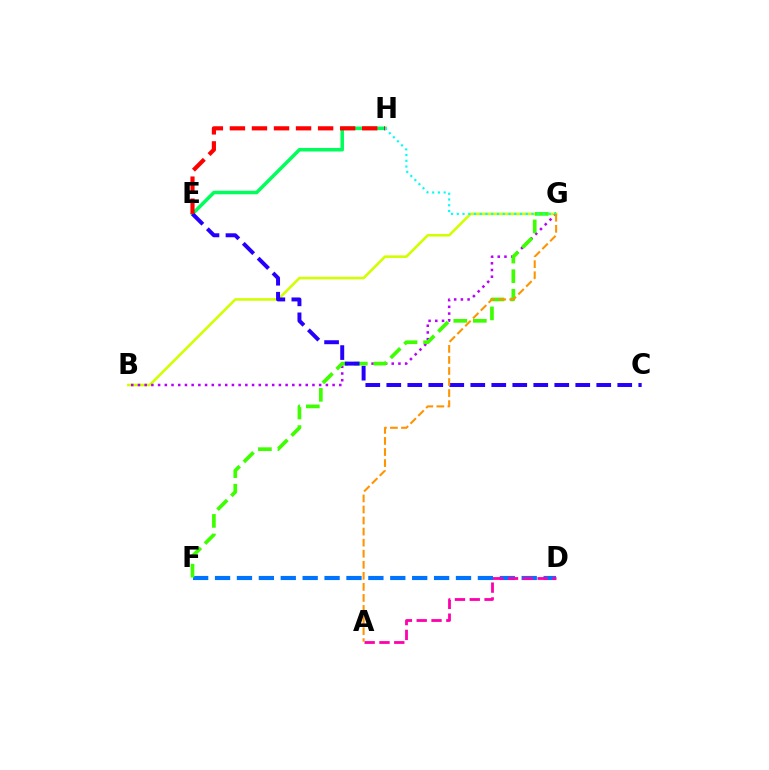{('B', 'G'): [{'color': '#d1ff00', 'line_style': 'solid', 'thickness': 1.86}, {'color': '#b900ff', 'line_style': 'dotted', 'thickness': 1.82}], ('D', 'F'): [{'color': '#0074ff', 'line_style': 'dashed', 'thickness': 2.98}], ('E', 'H'): [{'color': '#00ff5c', 'line_style': 'solid', 'thickness': 2.54}, {'color': '#ff0000', 'line_style': 'dashed', 'thickness': 3.0}], ('F', 'G'): [{'color': '#3dff00', 'line_style': 'dashed', 'thickness': 2.65}], ('A', 'D'): [{'color': '#ff00ac', 'line_style': 'dashed', 'thickness': 2.01}], ('C', 'E'): [{'color': '#2500ff', 'line_style': 'dashed', 'thickness': 2.85}], ('G', 'H'): [{'color': '#00fff6', 'line_style': 'dotted', 'thickness': 1.56}], ('A', 'G'): [{'color': '#ff9400', 'line_style': 'dashed', 'thickness': 1.5}]}